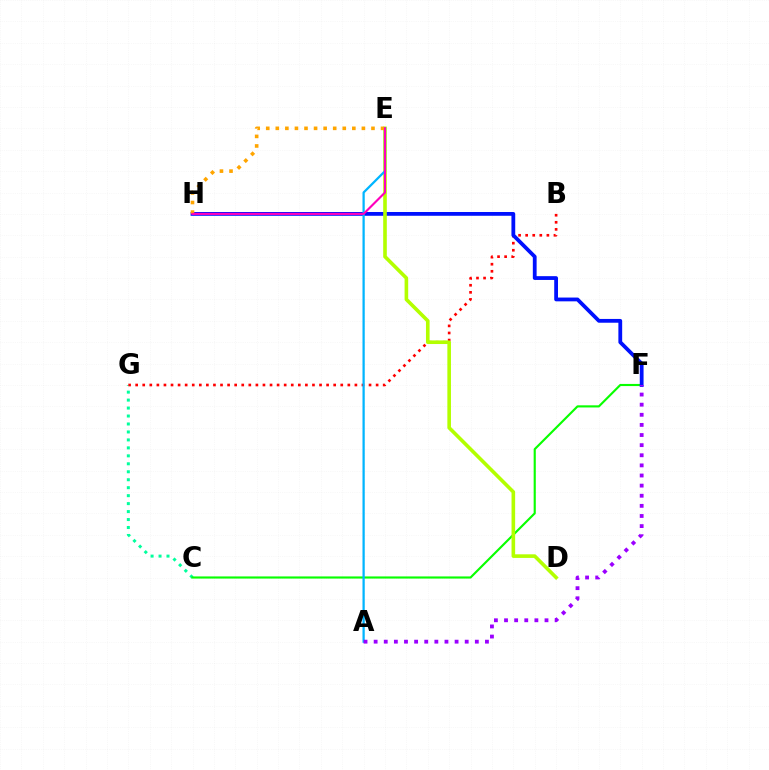{('C', 'G'): [{'color': '#00ff9d', 'line_style': 'dotted', 'thickness': 2.16}], ('B', 'G'): [{'color': '#ff0000', 'line_style': 'dotted', 'thickness': 1.92}], ('C', 'F'): [{'color': '#08ff00', 'line_style': 'solid', 'thickness': 1.54}], ('F', 'H'): [{'color': '#0010ff', 'line_style': 'solid', 'thickness': 2.73}], ('D', 'E'): [{'color': '#b3ff00', 'line_style': 'solid', 'thickness': 2.6}], ('A', 'E'): [{'color': '#00b5ff', 'line_style': 'solid', 'thickness': 1.62}], ('A', 'F'): [{'color': '#9b00ff', 'line_style': 'dotted', 'thickness': 2.75}], ('E', 'H'): [{'color': '#ffa500', 'line_style': 'dotted', 'thickness': 2.6}, {'color': '#ff00bd', 'line_style': 'solid', 'thickness': 1.54}]}